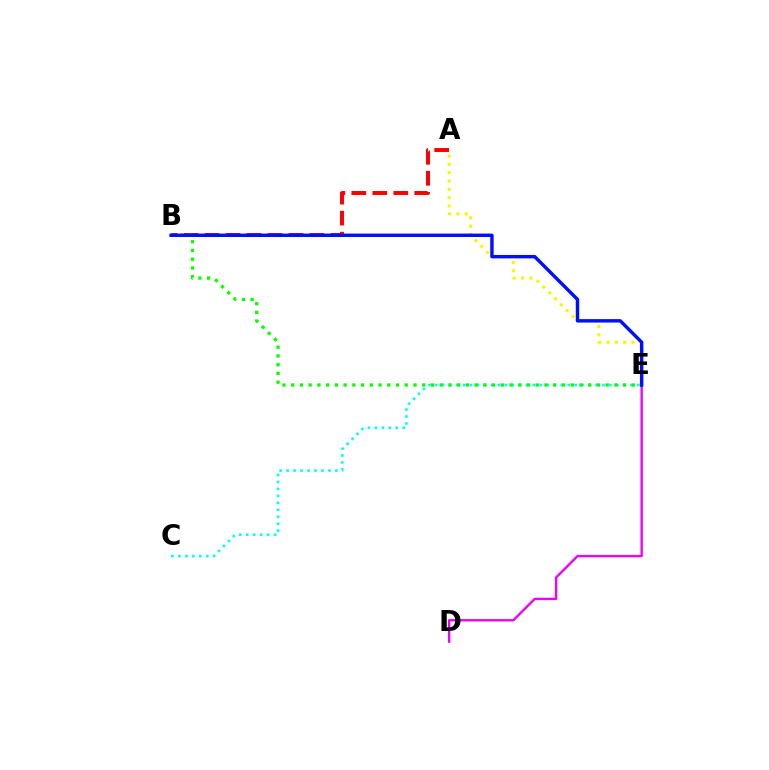{('A', 'B'): [{'color': '#ff0000', 'line_style': 'dashed', 'thickness': 2.85}], ('C', 'E'): [{'color': '#00fff6', 'line_style': 'dotted', 'thickness': 1.89}], ('A', 'E'): [{'color': '#fcf500', 'line_style': 'dotted', 'thickness': 2.26}], ('B', 'E'): [{'color': '#08ff00', 'line_style': 'dotted', 'thickness': 2.37}, {'color': '#0010ff', 'line_style': 'solid', 'thickness': 2.47}], ('D', 'E'): [{'color': '#ee00ff', 'line_style': 'solid', 'thickness': 1.7}]}